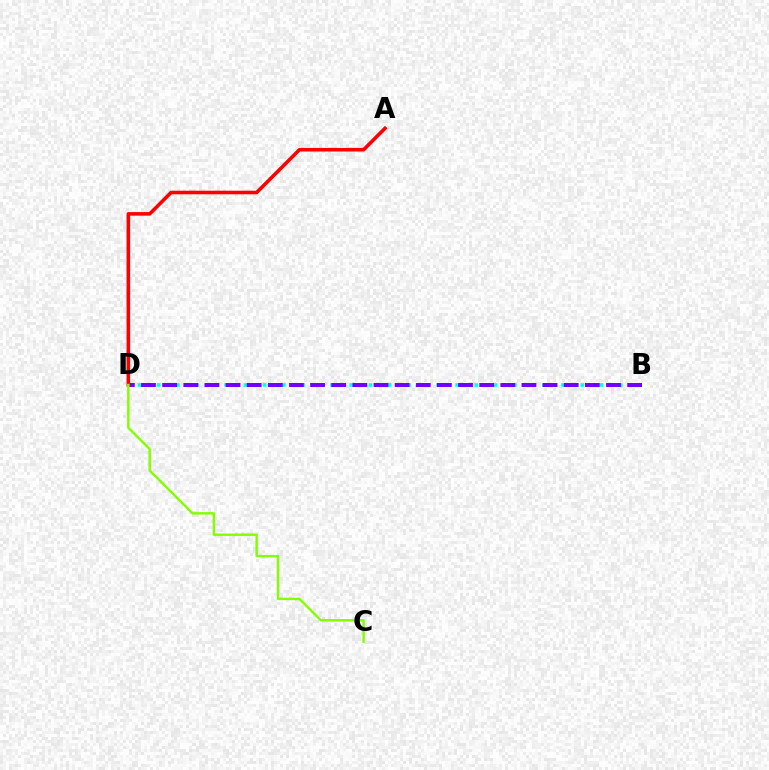{('B', 'D'): [{'color': '#00fff6', 'line_style': 'dotted', 'thickness': 2.62}, {'color': '#7200ff', 'line_style': 'dashed', 'thickness': 2.87}], ('A', 'D'): [{'color': '#ff0000', 'line_style': 'solid', 'thickness': 2.58}], ('C', 'D'): [{'color': '#84ff00', 'line_style': 'solid', 'thickness': 1.75}]}